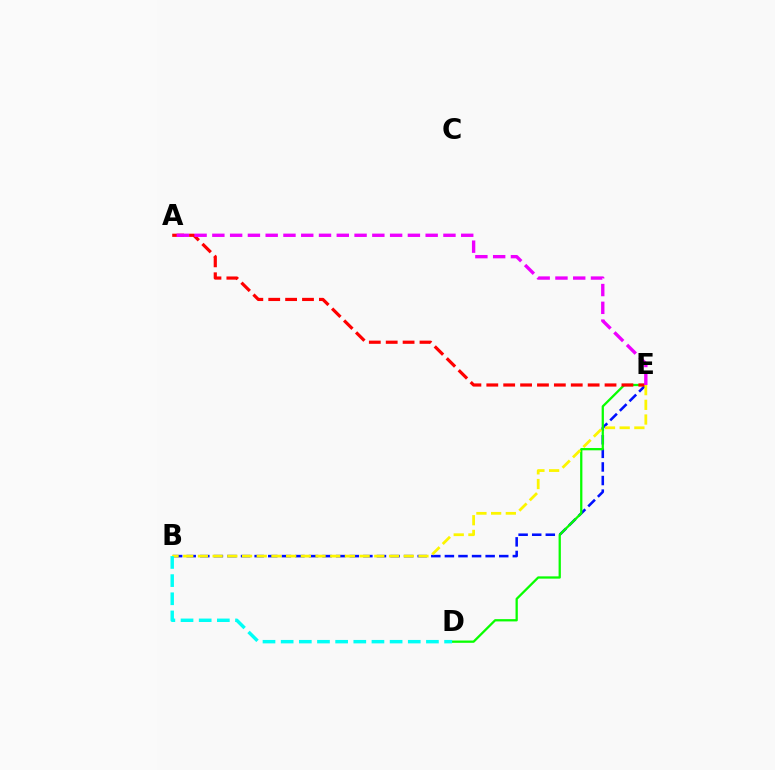{('B', 'E'): [{'color': '#0010ff', 'line_style': 'dashed', 'thickness': 1.85}, {'color': '#fcf500', 'line_style': 'dashed', 'thickness': 2.0}], ('D', 'E'): [{'color': '#08ff00', 'line_style': 'solid', 'thickness': 1.64}], ('A', 'E'): [{'color': '#ff0000', 'line_style': 'dashed', 'thickness': 2.29}, {'color': '#ee00ff', 'line_style': 'dashed', 'thickness': 2.41}], ('B', 'D'): [{'color': '#00fff6', 'line_style': 'dashed', 'thickness': 2.47}]}